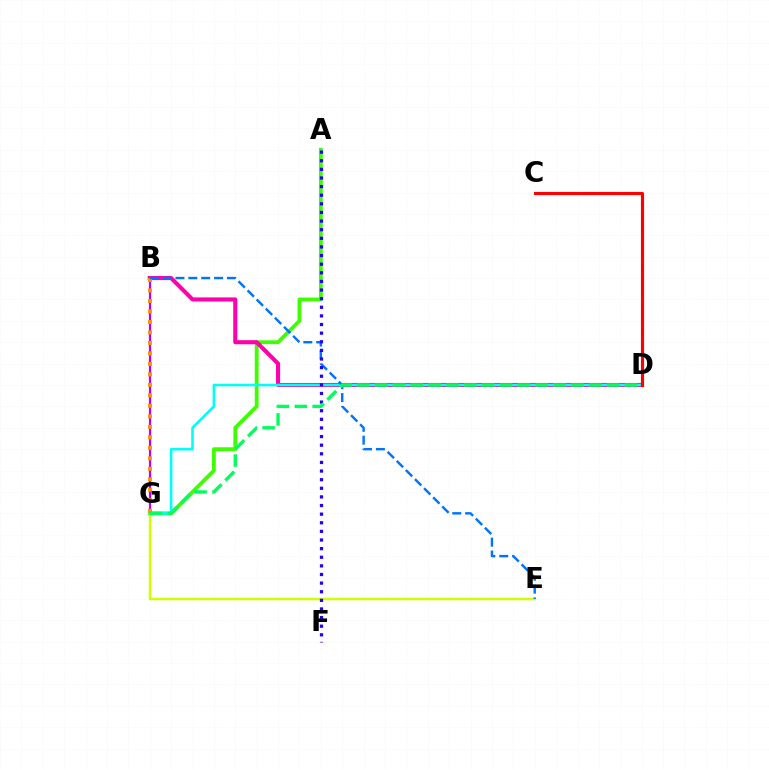{('B', 'G'): [{'color': '#b900ff', 'line_style': 'solid', 'thickness': 1.6}, {'color': '#ff9400', 'line_style': 'dotted', 'thickness': 2.85}], ('A', 'G'): [{'color': '#3dff00', 'line_style': 'solid', 'thickness': 2.73}], ('E', 'G'): [{'color': '#d1ff00', 'line_style': 'solid', 'thickness': 1.79}], ('B', 'D'): [{'color': '#ff00ac', 'line_style': 'solid', 'thickness': 2.95}], ('D', 'G'): [{'color': '#00fff6', 'line_style': 'solid', 'thickness': 1.87}, {'color': '#00ff5c', 'line_style': 'dashed', 'thickness': 2.42}], ('B', 'E'): [{'color': '#0074ff', 'line_style': 'dashed', 'thickness': 1.75}], ('A', 'F'): [{'color': '#2500ff', 'line_style': 'dotted', 'thickness': 2.34}], ('C', 'D'): [{'color': '#ff0000', 'line_style': 'solid', 'thickness': 2.27}]}